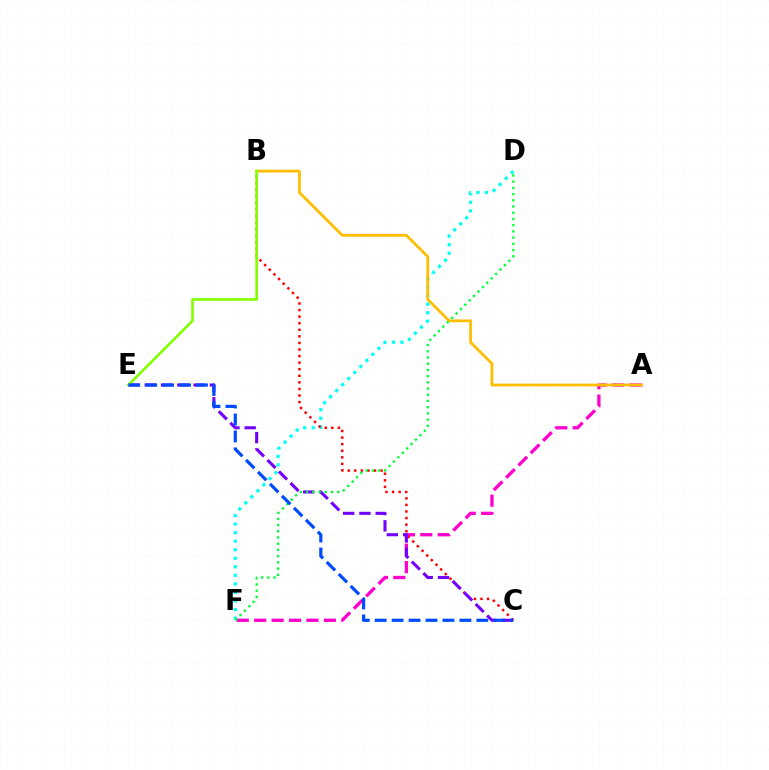{('D', 'F'): [{'color': '#00fff6', 'line_style': 'dotted', 'thickness': 2.32}, {'color': '#00ff39', 'line_style': 'dotted', 'thickness': 1.69}], ('A', 'F'): [{'color': '#ff00cf', 'line_style': 'dashed', 'thickness': 2.37}], ('B', 'C'): [{'color': '#ff0000', 'line_style': 'dotted', 'thickness': 1.79}], ('A', 'B'): [{'color': '#ffbd00', 'line_style': 'solid', 'thickness': 2.0}], ('C', 'E'): [{'color': '#7200ff', 'line_style': 'dashed', 'thickness': 2.21}, {'color': '#004bff', 'line_style': 'dashed', 'thickness': 2.3}], ('B', 'E'): [{'color': '#84ff00', 'line_style': 'solid', 'thickness': 1.92}]}